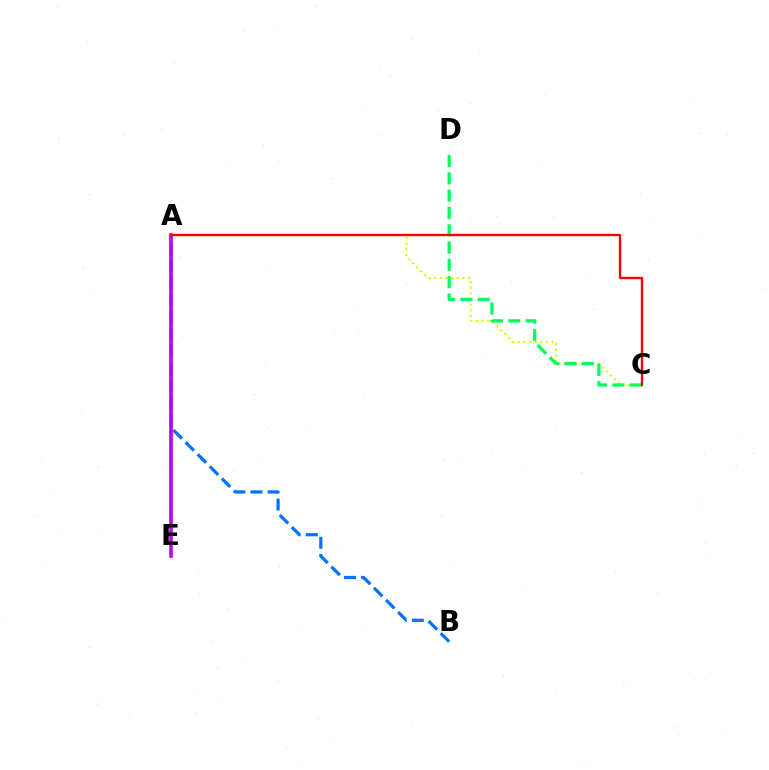{('A', 'B'): [{'color': '#0074ff', 'line_style': 'dashed', 'thickness': 2.32}], ('A', 'E'): [{'color': '#b900ff', 'line_style': 'solid', 'thickness': 2.6}], ('A', 'C'): [{'color': '#d1ff00', 'line_style': 'dotted', 'thickness': 1.53}, {'color': '#ff0000', 'line_style': 'solid', 'thickness': 1.69}], ('C', 'D'): [{'color': '#00ff5c', 'line_style': 'dashed', 'thickness': 2.35}]}